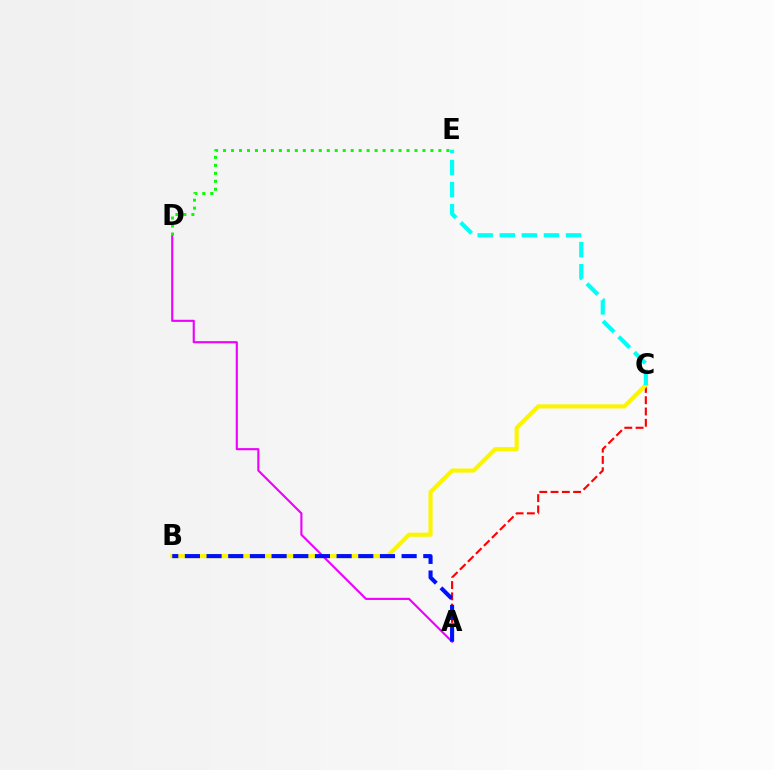{('A', 'C'): [{'color': '#ff0000', 'line_style': 'dashed', 'thickness': 1.53}], ('B', 'C'): [{'color': '#fcf500', 'line_style': 'solid', 'thickness': 2.98}], ('A', 'D'): [{'color': '#ee00ff', 'line_style': 'solid', 'thickness': 1.53}], ('C', 'E'): [{'color': '#00fff6', 'line_style': 'dashed', 'thickness': 3.0}], ('D', 'E'): [{'color': '#08ff00', 'line_style': 'dotted', 'thickness': 2.17}], ('A', 'B'): [{'color': '#0010ff', 'line_style': 'dashed', 'thickness': 2.94}]}